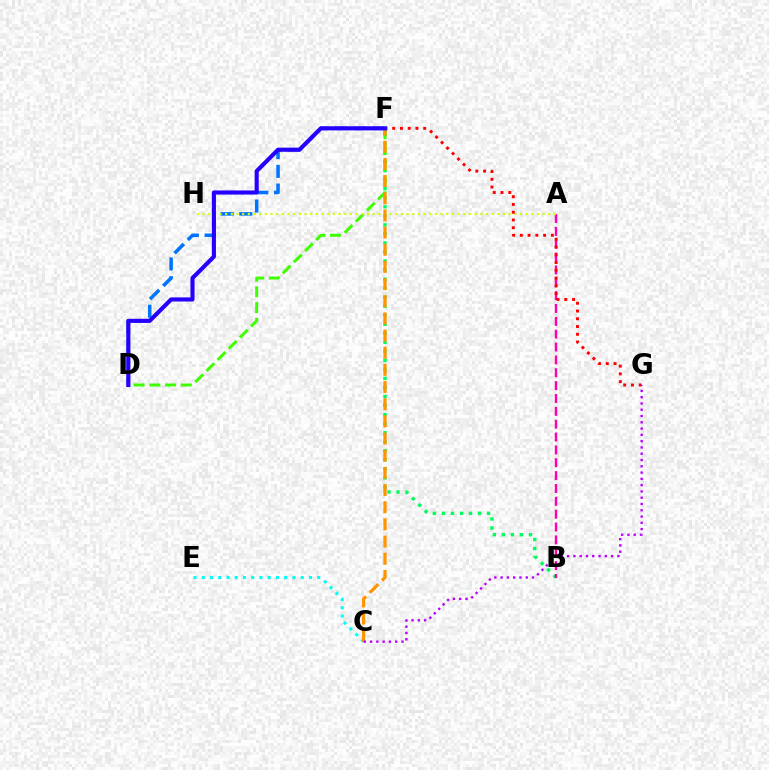{('D', 'F'): [{'color': '#0074ff', 'line_style': 'dashed', 'thickness': 2.54}, {'color': '#3dff00', 'line_style': 'dashed', 'thickness': 2.14}, {'color': '#2500ff', 'line_style': 'solid', 'thickness': 2.96}], ('B', 'F'): [{'color': '#00ff5c', 'line_style': 'dotted', 'thickness': 2.46}], ('A', 'B'): [{'color': '#ff00ac', 'line_style': 'dashed', 'thickness': 1.75}], ('A', 'H'): [{'color': '#d1ff00', 'line_style': 'dotted', 'thickness': 1.54}], ('F', 'G'): [{'color': '#ff0000', 'line_style': 'dotted', 'thickness': 2.11}], ('C', 'E'): [{'color': '#00fff6', 'line_style': 'dotted', 'thickness': 2.24}], ('C', 'F'): [{'color': '#ff9400', 'line_style': 'dashed', 'thickness': 2.33}], ('C', 'G'): [{'color': '#b900ff', 'line_style': 'dotted', 'thickness': 1.71}]}